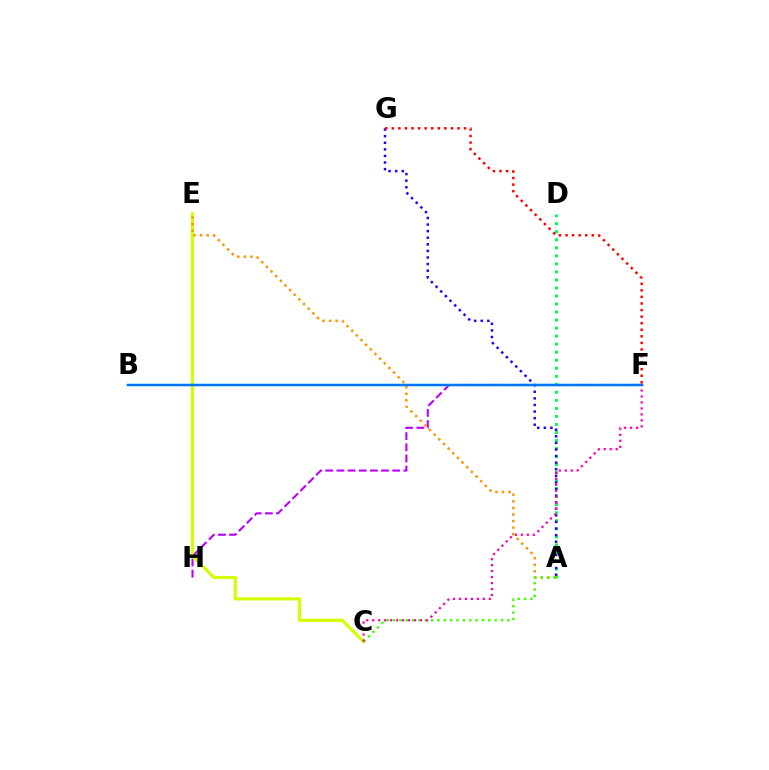{('A', 'D'): [{'color': '#00ff5c', 'line_style': 'dotted', 'thickness': 2.18}], ('F', 'H'): [{'color': '#b900ff', 'line_style': 'dashed', 'thickness': 1.52}], ('C', 'E'): [{'color': '#d1ff00', 'line_style': 'solid', 'thickness': 2.26}], ('B', 'F'): [{'color': '#00fff6', 'line_style': 'solid', 'thickness': 1.61}, {'color': '#0074ff', 'line_style': 'solid', 'thickness': 1.74}], ('A', 'E'): [{'color': '#ff9400', 'line_style': 'dotted', 'thickness': 1.79}], ('A', 'G'): [{'color': '#2500ff', 'line_style': 'dotted', 'thickness': 1.79}], ('A', 'C'): [{'color': '#3dff00', 'line_style': 'dotted', 'thickness': 1.73}], ('F', 'G'): [{'color': '#ff0000', 'line_style': 'dotted', 'thickness': 1.79}], ('C', 'F'): [{'color': '#ff00ac', 'line_style': 'dotted', 'thickness': 1.62}]}